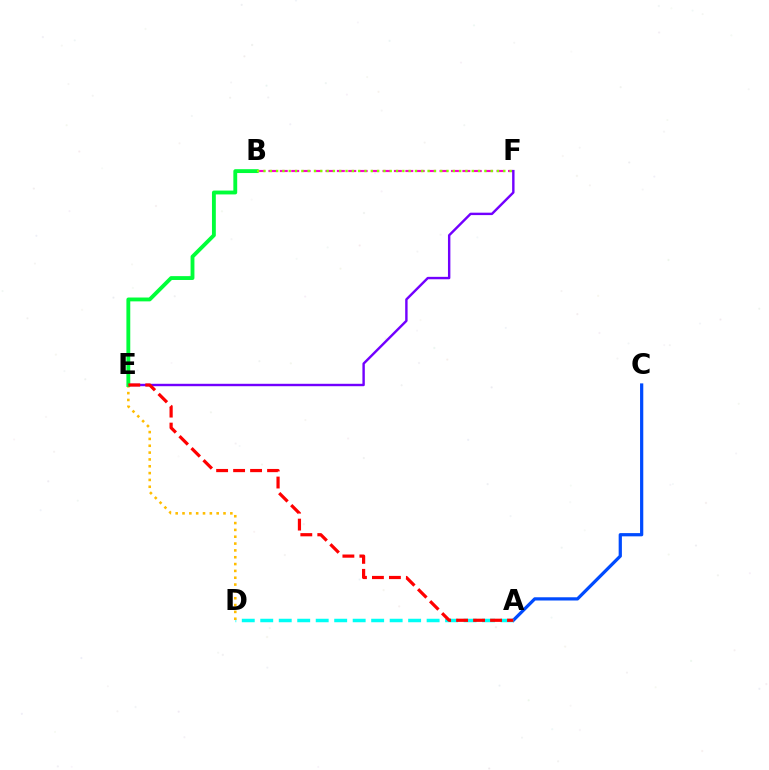{('A', 'C'): [{'color': '#004bff', 'line_style': 'solid', 'thickness': 2.33}], ('A', 'D'): [{'color': '#00fff6', 'line_style': 'dashed', 'thickness': 2.51}], ('B', 'F'): [{'color': '#ff00cf', 'line_style': 'dashed', 'thickness': 1.55}, {'color': '#84ff00', 'line_style': 'dotted', 'thickness': 1.71}], ('E', 'F'): [{'color': '#7200ff', 'line_style': 'solid', 'thickness': 1.74}], ('D', 'E'): [{'color': '#ffbd00', 'line_style': 'dotted', 'thickness': 1.86}], ('B', 'E'): [{'color': '#00ff39', 'line_style': 'solid', 'thickness': 2.77}], ('A', 'E'): [{'color': '#ff0000', 'line_style': 'dashed', 'thickness': 2.31}]}